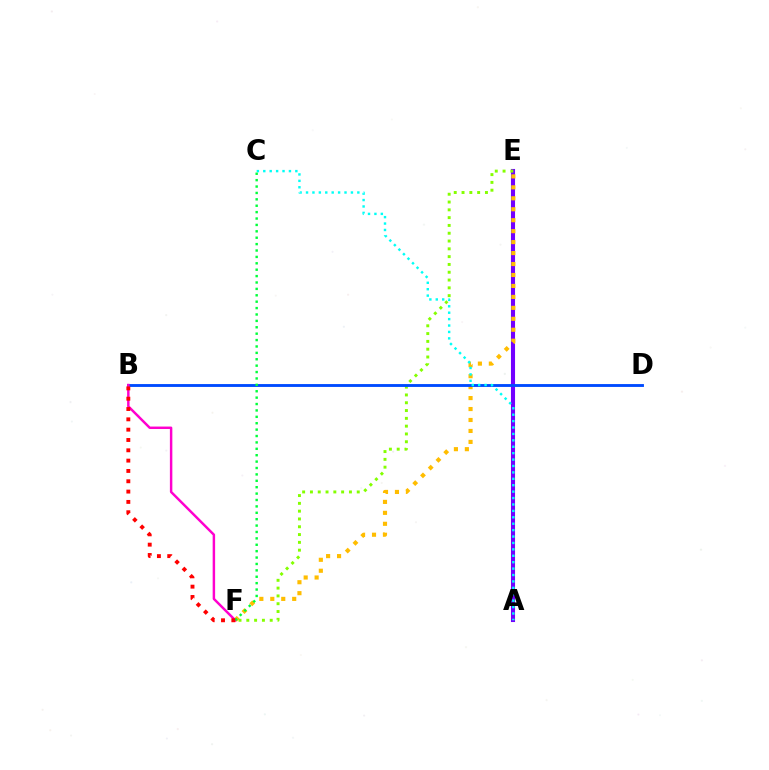{('A', 'E'): [{'color': '#7200ff', 'line_style': 'solid', 'thickness': 2.94}], ('E', 'F'): [{'color': '#ffbd00', 'line_style': 'dotted', 'thickness': 2.98}, {'color': '#84ff00', 'line_style': 'dotted', 'thickness': 2.12}], ('B', 'D'): [{'color': '#004bff', 'line_style': 'solid', 'thickness': 2.06}], ('A', 'C'): [{'color': '#00fff6', 'line_style': 'dotted', 'thickness': 1.74}], ('B', 'F'): [{'color': '#ff00cf', 'line_style': 'solid', 'thickness': 1.77}, {'color': '#ff0000', 'line_style': 'dotted', 'thickness': 2.8}], ('C', 'F'): [{'color': '#00ff39', 'line_style': 'dotted', 'thickness': 1.74}]}